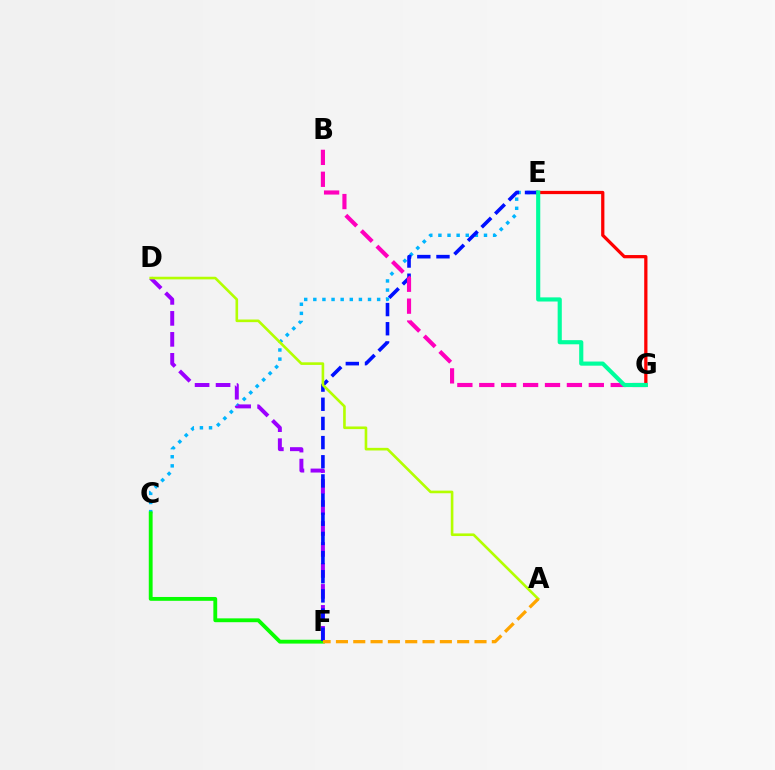{('C', 'E'): [{'color': '#00b5ff', 'line_style': 'dotted', 'thickness': 2.48}], ('C', 'F'): [{'color': '#08ff00', 'line_style': 'solid', 'thickness': 2.76}], ('D', 'F'): [{'color': '#9b00ff', 'line_style': 'dashed', 'thickness': 2.85}], ('E', 'F'): [{'color': '#0010ff', 'line_style': 'dashed', 'thickness': 2.6}], ('B', 'G'): [{'color': '#ff00bd', 'line_style': 'dashed', 'thickness': 2.98}], ('E', 'G'): [{'color': '#ff0000', 'line_style': 'solid', 'thickness': 2.34}, {'color': '#00ff9d', 'line_style': 'solid', 'thickness': 2.98}], ('A', 'D'): [{'color': '#b3ff00', 'line_style': 'solid', 'thickness': 1.89}], ('A', 'F'): [{'color': '#ffa500', 'line_style': 'dashed', 'thickness': 2.35}]}